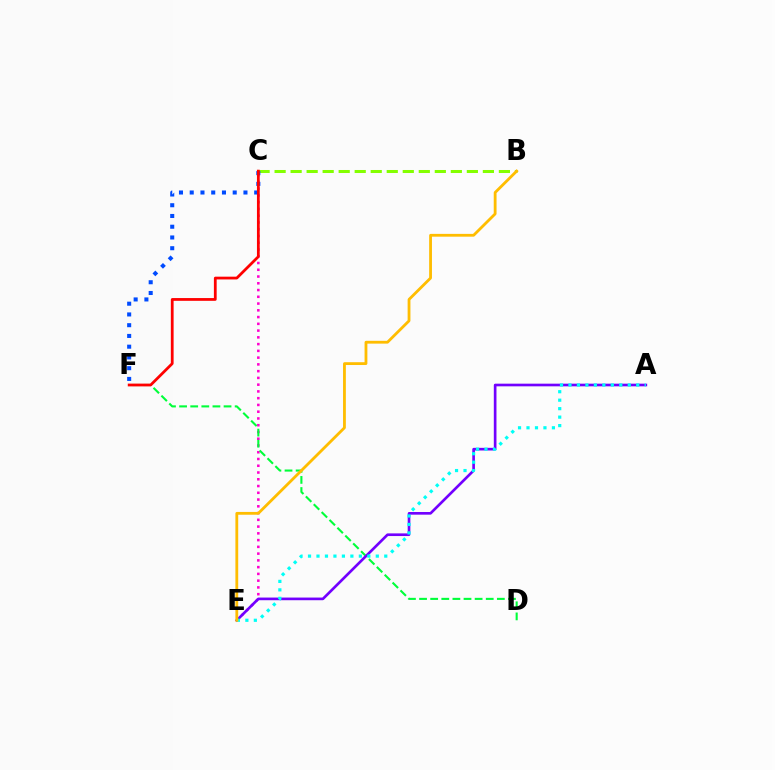{('C', 'E'): [{'color': '#ff00cf', 'line_style': 'dotted', 'thickness': 1.84}], ('B', 'C'): [{'color': '#84ff00', 'line_style': 'dashed', 'thickness': 2.18}], ('D', 'F'): [{'color': '#00ff39', 'line_style': 'dashed', 'thickness': 1.51}], ('C', 'F'): [{'color': '#004bff', 'line_style': 'dotted', 'thickness': 2.92}, {'color': '#ff0000', 'line_style': 'solid', 'thickness': 1.99}], ('A', 'E'): [{'color': '#7200ff', 'line_style': 'solid', 'thickness': 1.92}, {'color': '#00fff6', 'line_style': 'dotted', 'thickness': 2.3}], ('B', 'E'): [{'color': '#ffbd00', 'line_style': 'solid', 'thickness': 2.02}]}